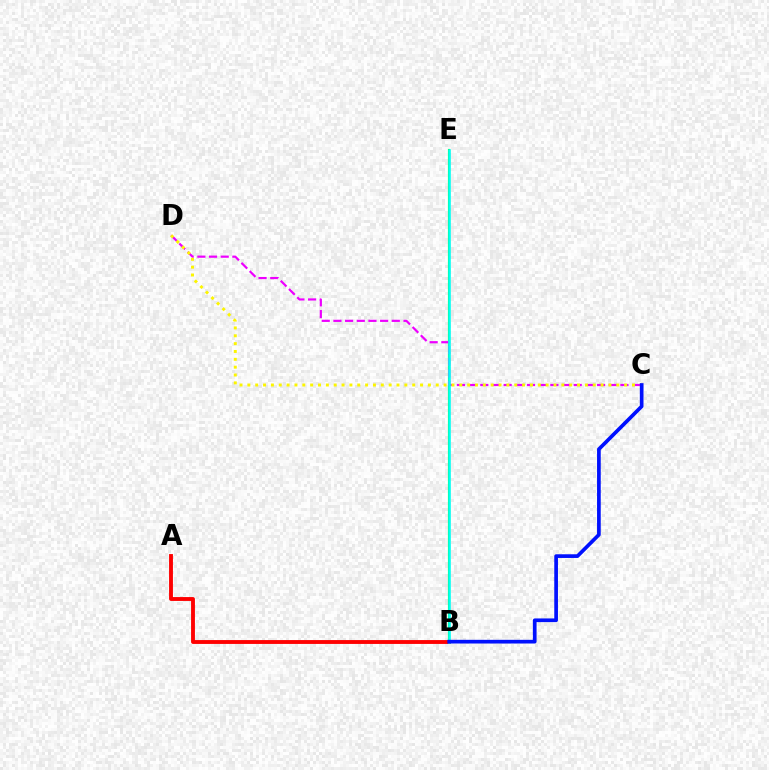{('B', 'E'): [{'color': '#08ff00', 'line_style': 'solid', 'thickness': 1.53}, {'color': '#00fff6', 'line_style': 'solid', 'thickness': 1.84}], ('A', 'B'): [{'color': '#ff0000', 'line_style': 'solid', 'thickness': 2.78}], ('C', 'D'): [{'color': '#ee00ff', 'line_style': 'dashed', 'thickness': 1.59}, {'color': '#fcf500', 'line_style': 'dotted', 'thickness': 2.13}], ('B', 'C'): [{'color': '#0010ff', 'line_style': 'solid', 'thickness': 2.66}]}